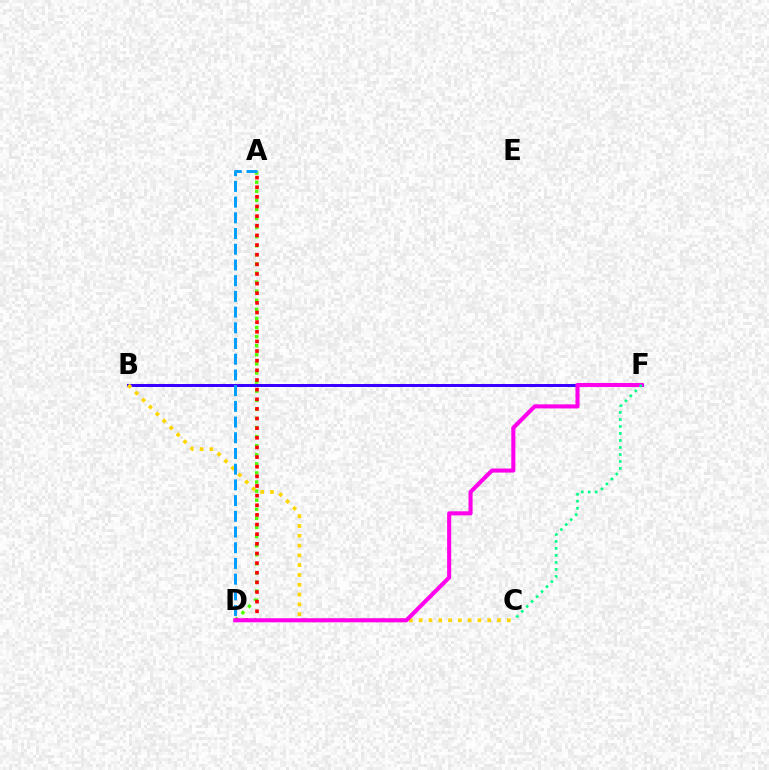{('B', 'F'): [{'color': '#3700ff', 'line_style': 'solid', 'thickness': 2.16}], ('A', 'D'): [{'color': '#4fff00', 'line_style': 'dotted', 'thickness': 2.47}, {'color': '#ff0000', 'line_style': 'dotted', 'thickness': 2.62}, {'color': '#009eff', 'line_style': 'dashed', 'thickness': 2.13}], ('B', 'C'): [{'color': '#ffd500', 'line_style': 'dotted', 'thickness': 2.66}], ('D', 'F'): [{'color': '#ff00ed', 'line_style': 'solid', 'thickness': 2.93}], ('C', 'F'): [{'color': '#00ff86', 'line_style': 'dotted', 'thickness': 1.9}]}